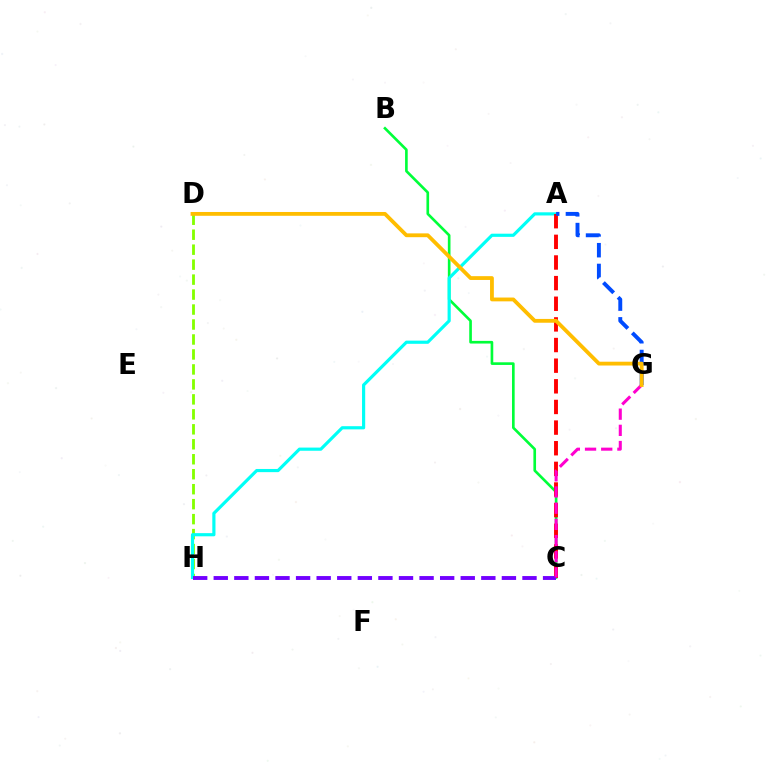{('D', 'H'): [{'color': '#84ff00', 'line_style': 'dashed', 'thickness': 2.03}], ('B', 'C'): [{'color': '#00ff39', 'line_style': 'solid', 'thickness': 1.9}], ('A', 'H'): [{'color': '#00fff6', 'line_style': 'solid', 'thickness': 2.28}], ('A', 'C'): [{'color': '#ff0000', 'line_style': 'dashed', 'thickness': 2.8}], ('C', 'H'): [{'color': '#7200ff', 'line_style': 'dashed', 'thickness': 2.8}], ('C', 'G'): [{'color': '#ff00cf', 'line_style': 'dashed', 'thickness': 2.2}], ('A', 'G'): [{'color': '#004bff', 'line_style': 'dashed', 'thickness': 2.82}], ('D', 'G'): [{'color': '#ffbd00', 'line_style': 'solid', 'thickness': 2.74}]}